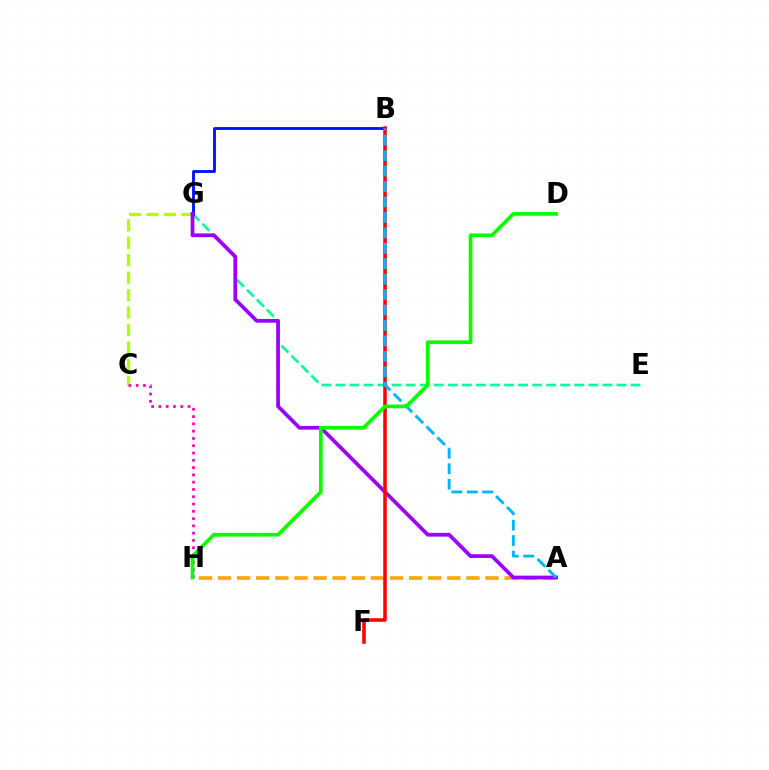{('C', 'G'): [{'color': '#b3ff00', 'line_style': 'dashed', 'thickness': 2.37}], ('E', 'G'): [{'color': '#00ff9d', 'line_style': 'dashed', 'thickness': 1.91}], ('B', 'G'): [{'color': '#0010ff', 'line_style': 'solid', 'thickness': 2.05}], ('A', 'H'): [{'color': '#ffa500', 'line_style': 'dashed', 'thickness': 2.6}], ('C', 'H'): [{'color': '#ff00bd', 'line_style': 'dotted', 'thickness': 1.98}], ('A', 'G'): [{'color': '#9b00ff', 'line_style': 'solid', 'thickness': 2.7}], ('B', 'F'): [{'color': '#ff0000', 'line_style': 'solid', 'thickness': 2.55}], ('A', 'B'): [{'color': '#00b5ff', 'line_style': 'dashed', 'thickness': 2.1}], ('D', 'H'): [{'color': '#08ff00', 'line_style': 'solid', 'thickness': 2.66}]}